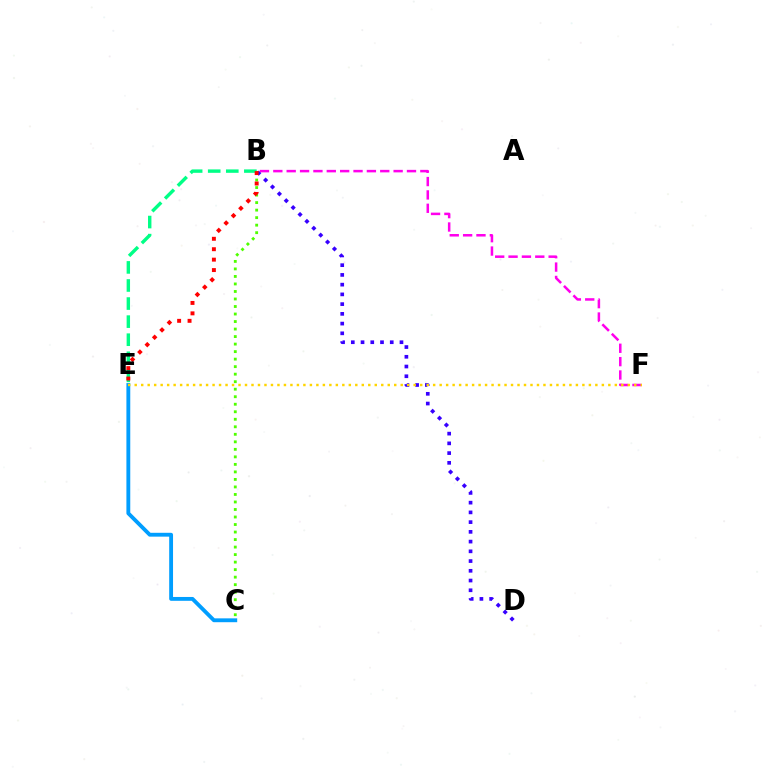{('B', 'F'): [{'color': '#ff00ed', 'line_style': 'dashed', 'thickness': 1.82}], ('C', 'E'): [{'color': '#009eff', 'line_style': 'solid', 'thickness': 2.77}], ('B', 'C'): [{'color': '#4fff00', 'line_style': 'dotted', 'thickness': 2.04}], ('B', 'D'): [{'color': '#3700ff', 'line_style': 'dotted', 'thickness': 2.65}], ('E', 'F'): [{'color': '#ffd500', 'line_style': 'dotted', 'thickness': 1.76}], ('B', 'E'): [{'color': '#00ff86', 'line_style': 'dashed', 'thickness': 2.46}, {'color': '#ff0000', 'line_style': 'dotted', 'thickness': 2.83}]}